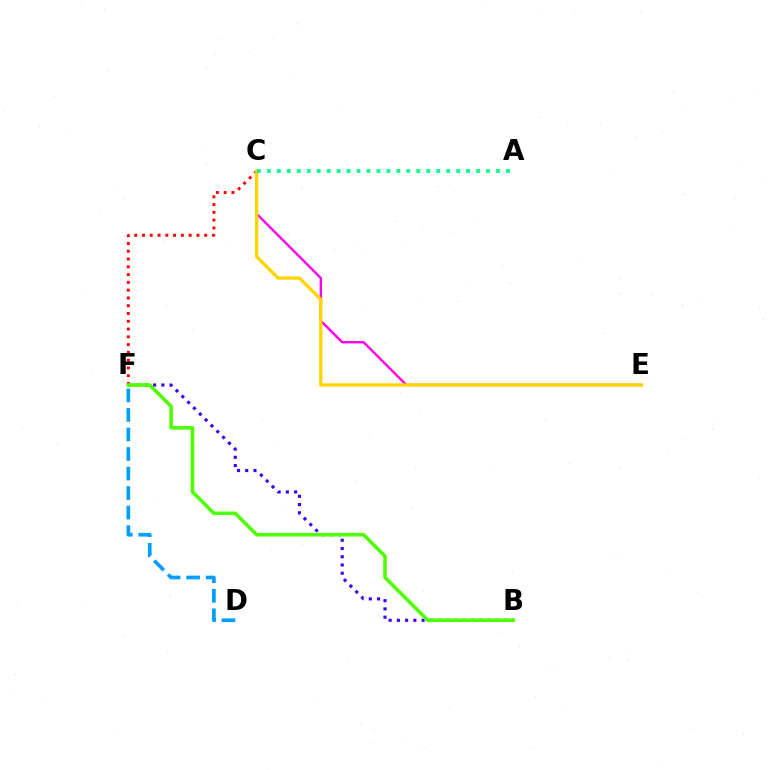{('C', 'F'): [{'color': '#ff0000', 'line_style': 'dotted', 'thickness': 2.11}], ('C', 'E'): [{'color': '#ff00ed', 'line_style': 'solid', 'thickness': 1.72}, {'color': '#ffd500', 'line_style': 'solid', 'thickness': 2.38}], ('D', 'F'): [{'color': '#009eff', 'line_style': 'dashed', 'thickness': 2.65}], ('B', 'F'): [{'color': '#3700ff', 'line_style': 'dotted', 'thickness': 2.24}, {'color': '#4fff00', 'line_style': 'solid', 'thickness': 2.58}], ('A', 'C'): [{'color': '#00ff86', 'line_style': 'dotted', 'thickness': 2.71}]}